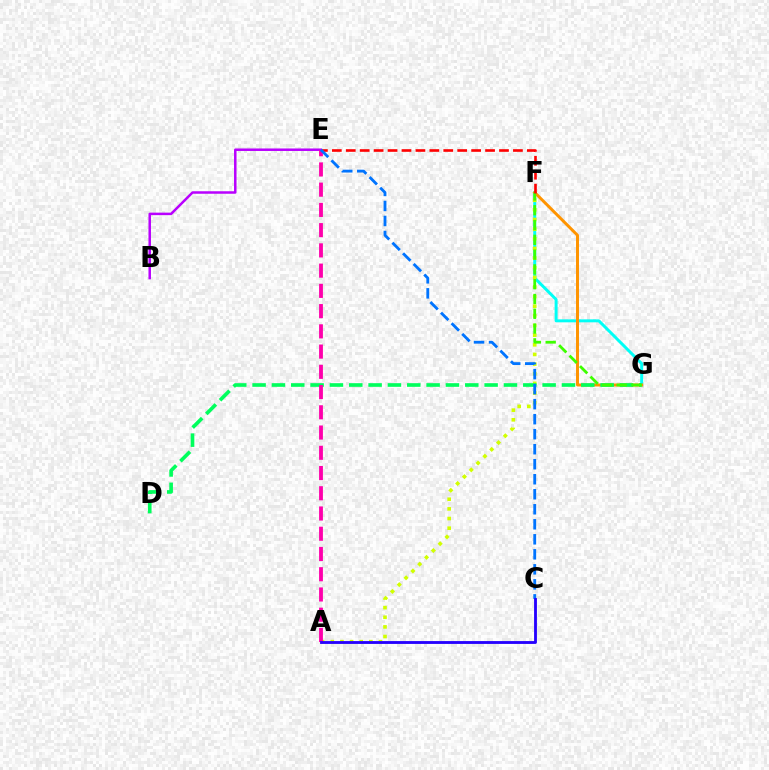{('F', 'G'): [{'color': '#00fff6', 'line_style': 'solid', 'thickness': 2.13}, {'color': '#ff9400', 'line_style': 'solid', 'thickness': 2.14}, {'color': '#3dff00', 'line_style': 'dashed', 'thickness': 2.01}], ('B', 'E'): [{'color': '#b900ff', 'line_style': 'solid', 'thickness': 1.8}], ('A', 'F'): [{'color': '#d1ff00', 'line_style': 'dotted', 'thickness': 2.62}], ('D', 'G'): [{'color': '#00ff5c', 'line_style': 'dashed', 'thickness': 2.63}], ('E', 'F'): [{'color': '#ff0000', 'line_style': 'dashed', 'thickness': 1.89}], ('A', 'E'): [{'color': '#ff00ac', 'line_style': 'dashed', 'thickness': 2.75}], ('C', 'E'): [{'color': '#0074ff', 'line_style': 'dashed', 'thickness': 2.04}], ('A', 'C'): [{'color': '#2500ff', 'line_style': 'solid', 'thickness': 2.04}]}